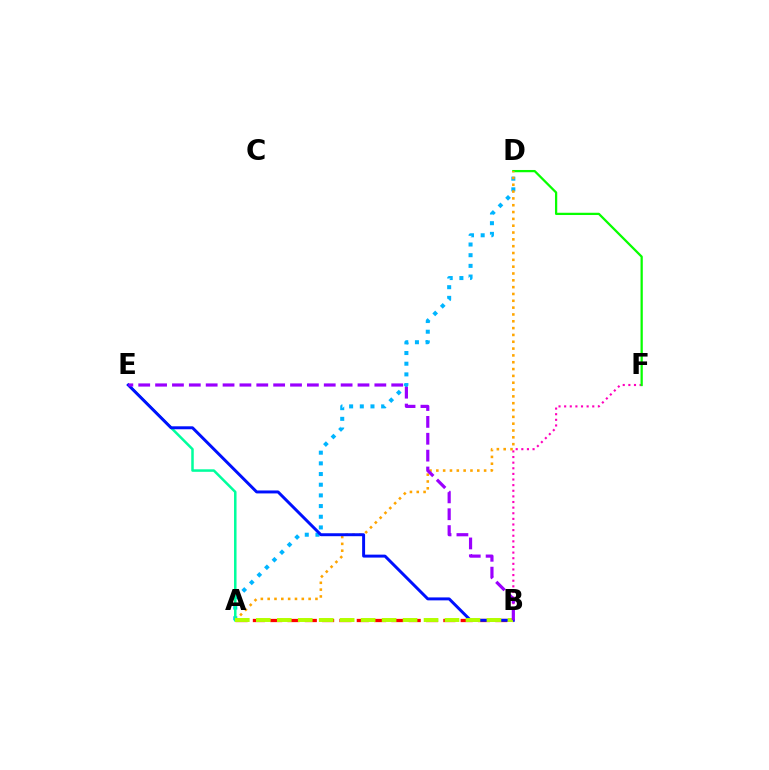{('B', 'F'): [{'color': '#ff00bd', 'line_style': 'dotted', 'thickness': 1.53}], ('D', 'F'): [{'color': '#08ff00', 'line_style': 'solid', 'thickness': 1.63}], ('A', 'D'): [{'color': '#00b5ff', 'line_style': 'dotted', 'thickness': 2.9}, {'color': '#ffa500', 'line_style': 'dotted', 'thickness': 1.85}], ('A', 'E'): [{'color': '#00ff9d', 'line_style': 'solid', 'thickness': 1.81}], ('A', 'B'): [{'color': '#ff0000', 'line_style': 'dashed', 'thickness': 2.35}, {'color': '#b3ff00', 'line_style': 'dashed', 'thickness': 2.85}], ('B', 'E'): [{'color': '#0010ff', 'line_style': 'solid', 'thickness': 2.12}, {'color': '#9b00ff', 'line_style': 'dashed', 'thickness': 2.29}]}